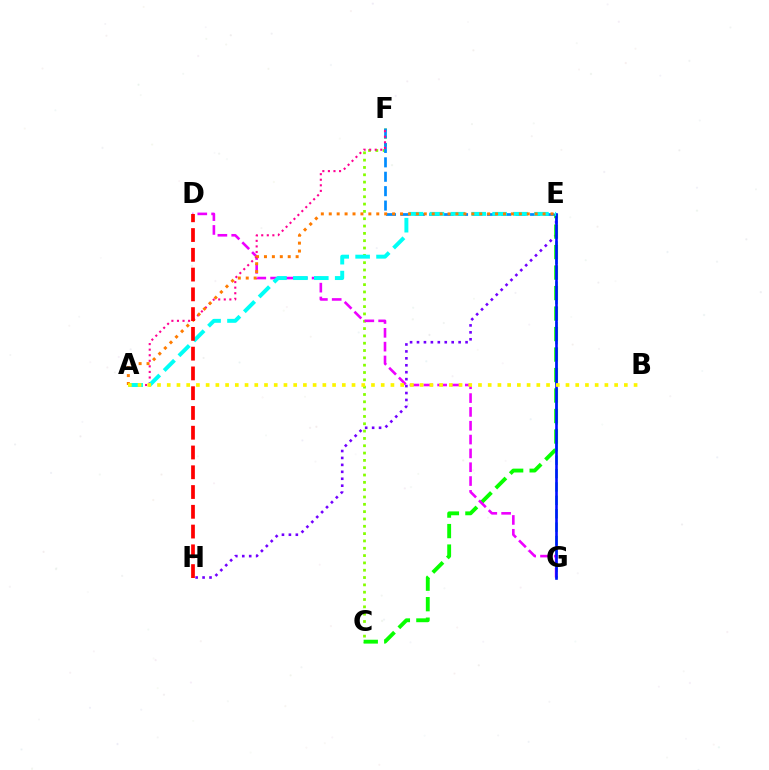{('E', 'G'): [{'color': '#00ff74', 'line_style': 'dashed', 'thickness': 1.82}, {'color': '#0010ff', 'line_style': 'solid', 'thickness': 1.88}], ('C', 'F'): [{'color': '#84ff00', 'line_style': 'dotted', 'thickness': 1.99}], ('E', 'H'): [{'color': '#7200ff', 'line_style': 'dotted', 'thickness': 1.88}], ('C', 'E'): [{'color': '#08ff00', 'line_style': 'dashed', 'thickness': 2.78}], ('D', 'G'): [{'color': '#ee00ff', 'line_style': 'dashed', 'thickness': 1.88}], ('E', 'F'): [{'color': '#008cff', 'line_style': 'dashed', 'thickness': 1.96}], ('A', 'F'): [{'color': '#ff0094', 'line_style': 'dotted', 'thickness': 1.51}], ('A', 'E'): [{'color': '#00fff6', 'line_style': 'dashed', 'thickness': 2.84}, {'color': '#ff7c00', 'line_style': 'dotted', 'thickness': 2.15}], ('A', 'B'): [{'color': '#fcf500', 'line_style': 'dotted', 'thickness': 2.64}], ('D', 'H'): [{'color': '#ff0000', 'line_style': 'dashed', 'thickness': 2.69}]}